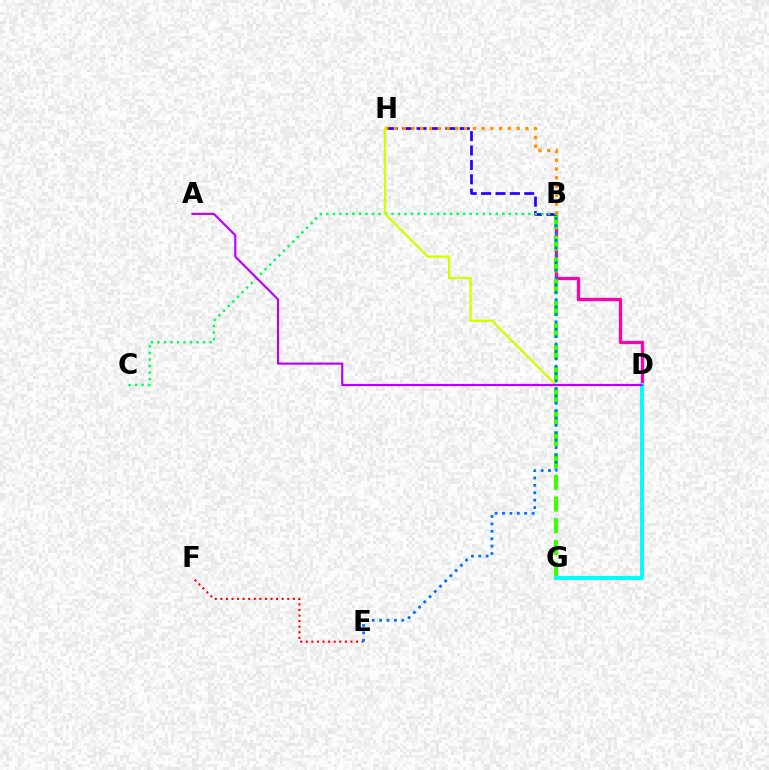{('B', 'D'): [{'color': '#ff00ac', 'line_style': 'solid', 'thickness': 2.36}], ('B', 'G'): [{'color': '#3dff00', 'line_style': 'dashed', 'thickness': 2.95}], ('B', 'H'): [{'color': '#2500ff', 'line_style': 'dashed', 'thickness': 1.96}, {'color': '#ff9400', 'line_style': 'dotted', 'thickness': 2.38}], ('B', 'C'): [{'color': '#00ff5c', 'line_style': 'dotted', 'thickness': 1.77}], ('D', 'H'): [{'color': '#d1ff00', 'line_style': 'solid', 'thickness': 1.65}], ('D', 'G'): [{'color': '#00fff6', 'line_style': 'solid', 'thickness': 2.86}], ('E', 'F'): [{'color': '#ff0000', 'line_style': 'dotted', 'thickness': 1.51}], ('B', 'E'): [{'color': '#0074ff', 'line_style': 'dotted', 'thickness': 2.01}], ('A', 'D'): [{'color': '#b900ff', 'line_style': 'solid', 'thickness': 1.54}]}